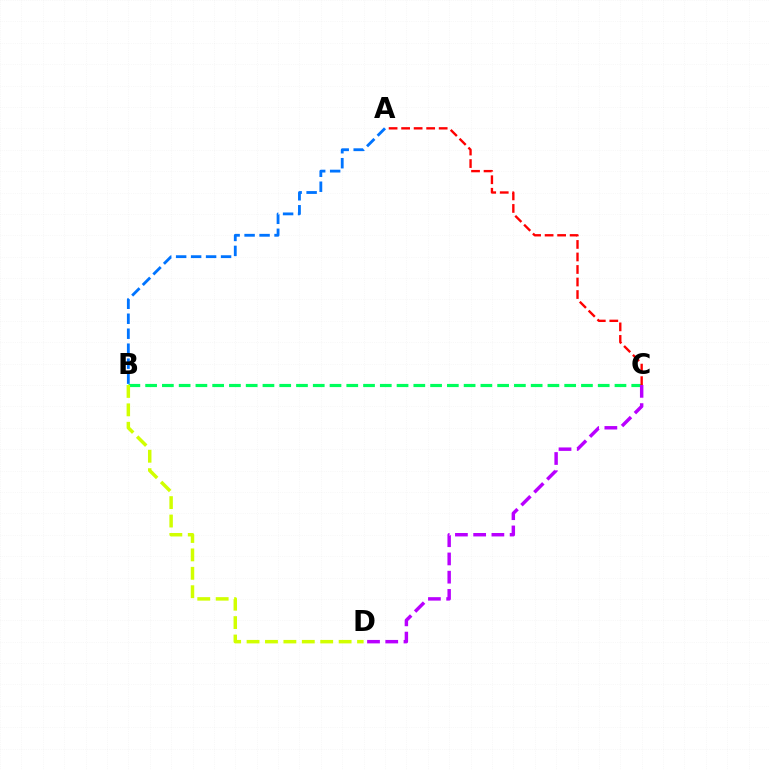{('B', 'C'): [{'color': '#00ff5c', 'line_style': 'dashed', 'thickness': 2.28}], ('A', 'C'): [{'color': '#ff0000', 'line_style': 'dashed', 'thickness': 1.7}], ('B', 'D'): [{'color': '#d1ff00', 'line_style': 'dashed', 'thickness': 2.5}], ('A', 'B'): [{'color': '#0074ff', 'line_style': 'dashed', 'thickness': 2.03}], ('C', 'D'): [{'color': '#b900ff', 'line_style': 'dashed', 'thickness': 2.48}]}